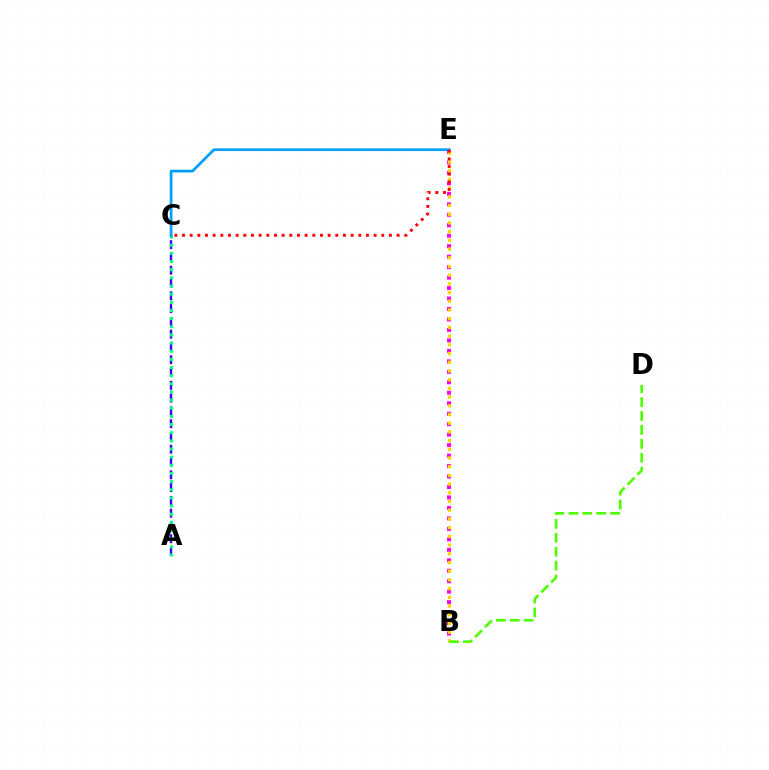{('A', 'C'): [{'color': '#3700ff', 'line_style': 'dashed', 'thickness': 1.74}, {'color': '#00ff86', 'line_style': 'dotted', 'thickness': 2.21}], ('B', 'E'): [{'color': '#ff00ed', 'line_style': 'dotted', 'thickness': 2.84}, {'color': '#ffd500', 'line_style': 'dotted', 'thickness': 2.37}], ('C', 'E'): [{'color': '#009eff', 'line_style': 'solid', 'thickness': 1.96}, {'color': '#ff0000', 'line_style': 'dotted', 'thickness': 2.08}], ('B', 'D'): [{'color': '#4fff00', 'line_style': 'dashed', 'thickness': 1.89}]}